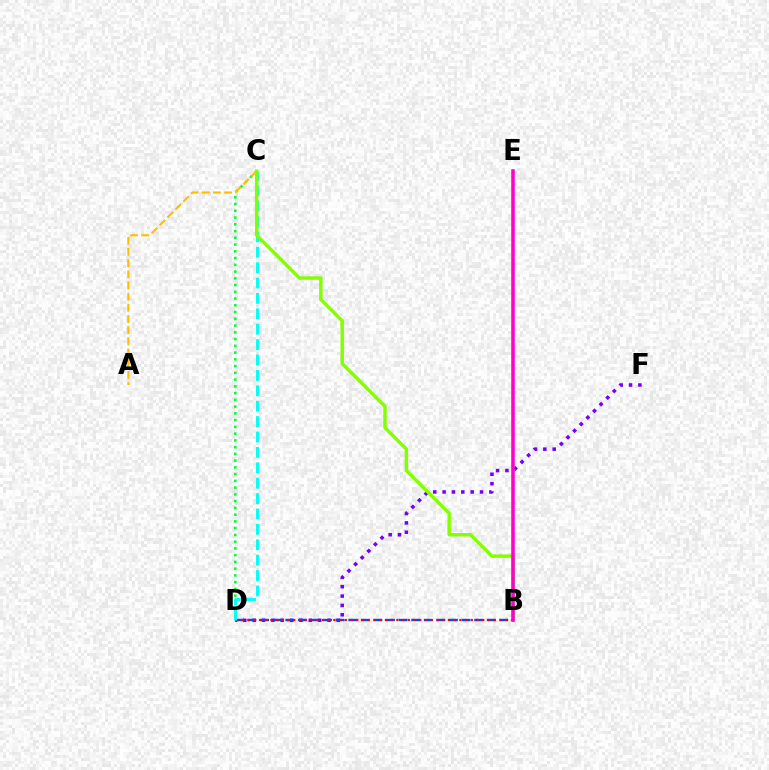{('D', 'F'): [{'color': '#7200ff', 'line_style': 'dotted', 'thickness': 2.54}], ('C', 'D'): [{'color': '#00ff39', 'line_style': 'dotted', 'thickness': 1.83}, {'color': '#00fff6', 'line_style': 'dashed', 'thickness': 2.09}], ('B', 'D'): [{'color': '#004bff', 'line_style': 'dashed', 'thickness': 1.71}, {'color': '#ff0000', 'line_style': 'dotted', 'thickness': 1.56}], ('A', 'C'): [{'color': '#ffbd00', 'line_style': 'dashed', 'thickness': 1.52}], ('B', 'C'): [{'color': '#84ff00', 'line_style': 'solid', 'thickness': 2.48}], ('B', 'E'): [{'color': '#ff00cf', 'line_style': 'solid', 'thickness': 2.55}]}